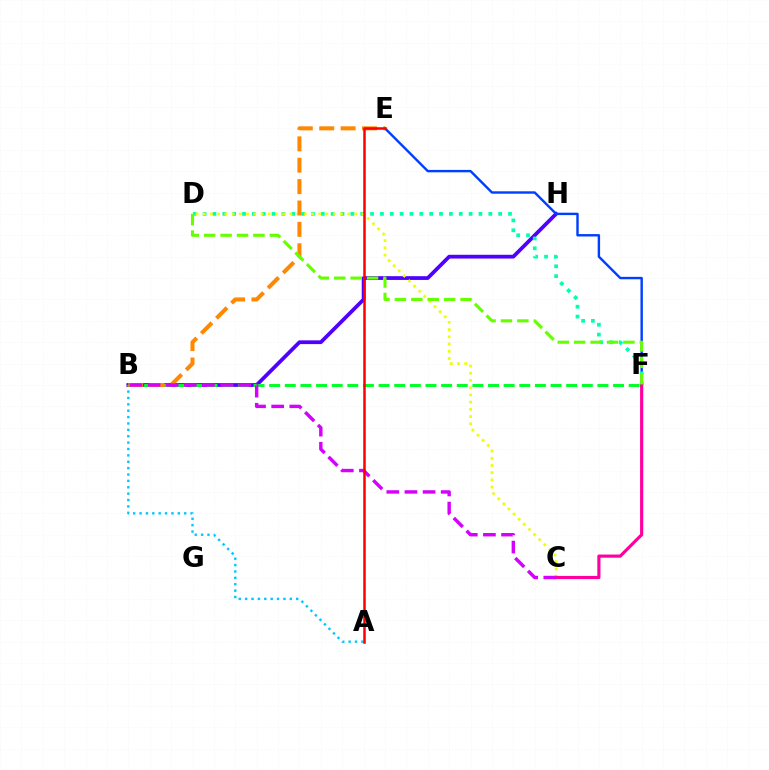{('B', 'H'): [{'color': '#4f00ff', 'line_style': 'solid', 'thickness': 2.71}], ('E', 'F'): [{'color': '#003fff', 'line_style': 'solid', 'thickness': 1.74}], ('A', 'B'): [{'color': '#00c7ff', 'line_style': 'dotted', 'thickness': 1.73}], ('D', 'F'): [{'color': '#00ffaf', 'line_style': 'dotted', 'thickness': 2.68}, {'color': '#66ff00', 'line_style': 'dashed', 'thickness': 2.23}], ('C', 'D'): [{'color': '#eeff00', 'line_style': 'dotted', 'thickness': 1.96}], ('B', 'F'): [{'color': '#00ff27', 'line_style': 'dashed', 'thickness': 2.12}], ('C', 'F'): [{'color': '#ff00a0', 'line_style': 'solid', 'thickness': 2.28}], ('B', 'E'): [{'color': '#ff8800', 'line_style': 'dashed', 'thickness': 2.91}], ('B', 'C'): [{'color': '#d600ff', 'line_style': 'dashed', 'thickness': 2.46}], ('A', 'E'): [{'color': '#ff0000', 'line_style': 'solid', 'thickness': 1.81}]}